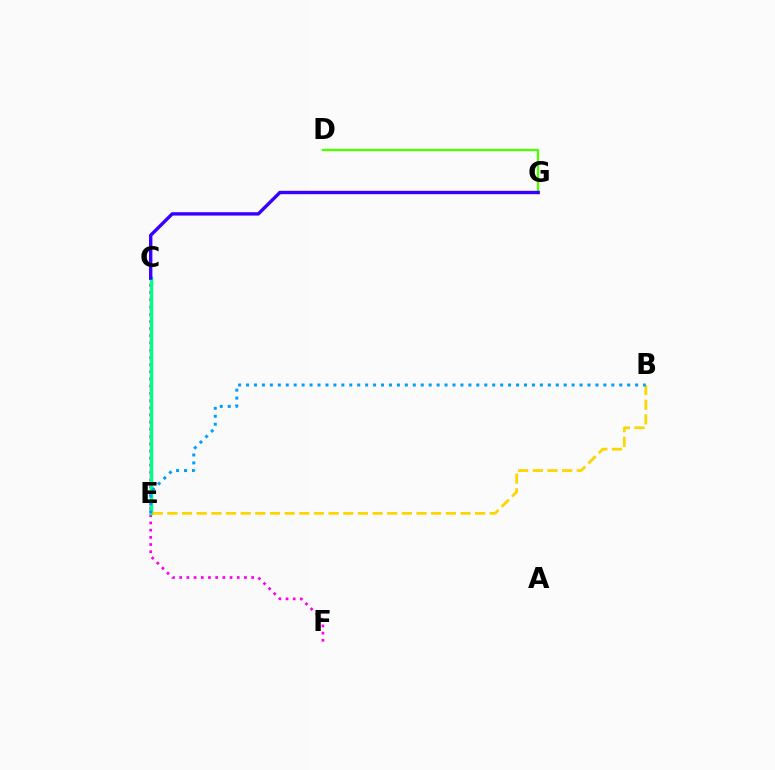{('C', 'F'): [{'color': '#ff00ed', 'line_style': 'dotted', 'thickness': 1.96}], ('C', 'E'): [{'color': '#ff0000', 'line_style': 'dotted', 'thickness': 1.67}, {'color': '#00ff86', 'line_style': 'solid', 'thickness': 2.49}], ('D', 'G'): [{'color': '#4fff00', 'line_style': 'solid', 'thickness': 1.68}], ('C', 'G'): [{'color': '#3700ff', 'line_style': 'solid', 'thickness': 2.43}], ('B', 'E'): [{'color': '#ffd500', 'line_style': 'dashed', 'thickness': 1.99}, {'color': '#009eff', 'line_style': 'dotted', 'thickness': 2.16}]}